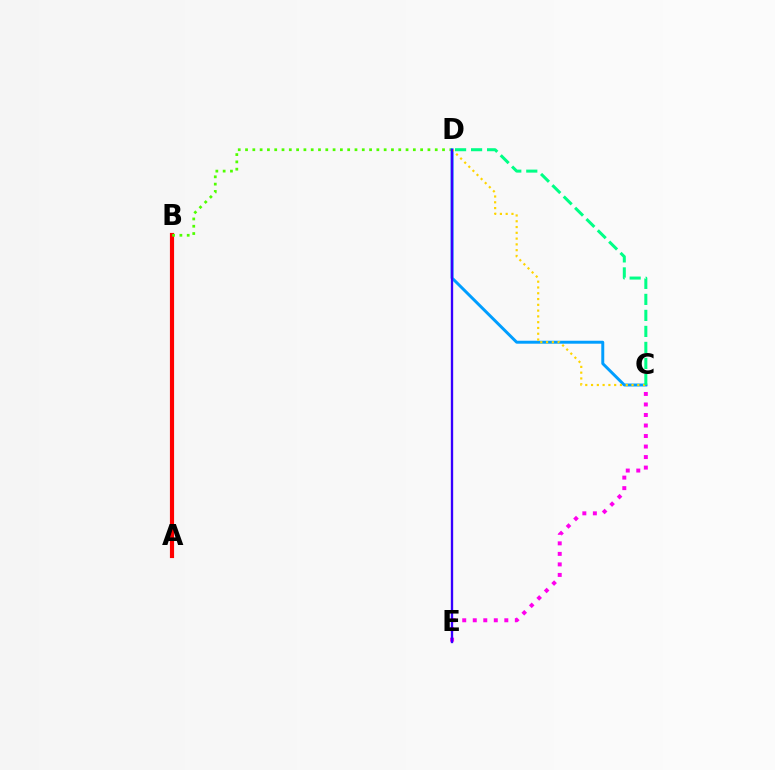{('C', 'E'): [{'color': '#ff00ed', 'line_style': 'dotted', 'thickness': 2.86}], ('A', 'B'): [{'color': '#ff0000', 'line_style': 'solid', 'thickness': 2.99}], ('B', 'D'): [{'color': '#4fff00', 'line_style': 'dotted', 'thickness': 1.98}], ('C', 'D'): [{'color': '#009eff', 'line_style': 'solid', 'thickness': 2.12}, {'color': '#ffd500', 'line_style': 'dotted', 'thickness': 1.57}, {'color': '#00ff86', 'line_style': 'dashed', 'thickness': 2.17}], ('D', 'E'): [{'color': '#3700ff', 'line_style': 'solid', 'thickness': 1.69}]}